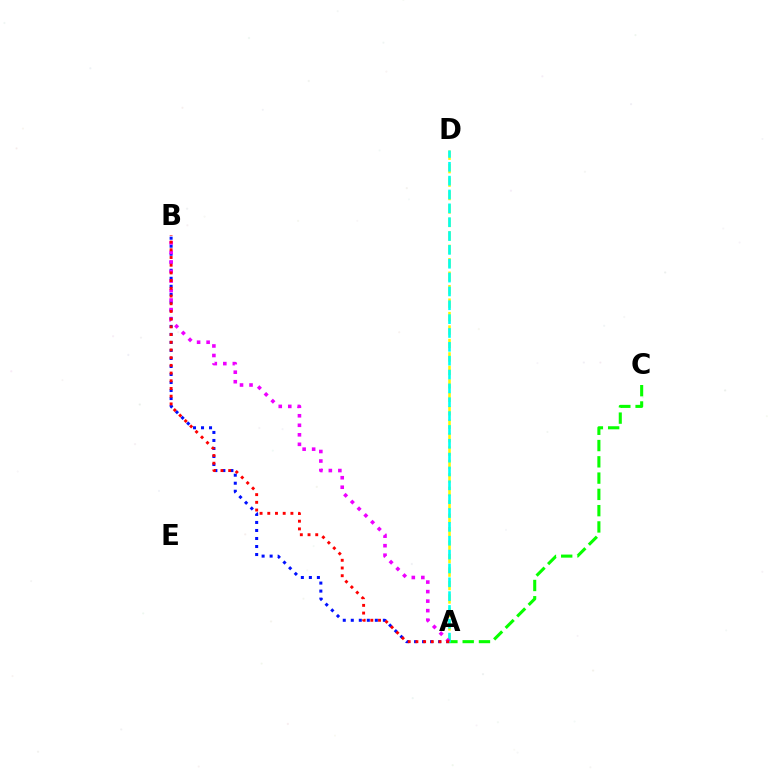{('A', 'D'): [{'color': '#fcf500', 'line_style': 'dashed', 'thickness': 1.83}, {'color': '#00fff6', 'line_style': 'dashed', 'thickness': 1.88}], ('A', 'B'): [{'color': '#0010ff', 'line_style': 'dotted', 'thickness': 2.18}, {'color': '#ee00ff', 'line_style': 'dotted', 'thickness': 2.59}, {'color': '#ff0000', 'line_style': 'dotted', 'thickness': 2.09}], ('A', 'C'): [{'color': '#08ff00', 'line_style': 'dashed', 'thickness': 2.21}]}